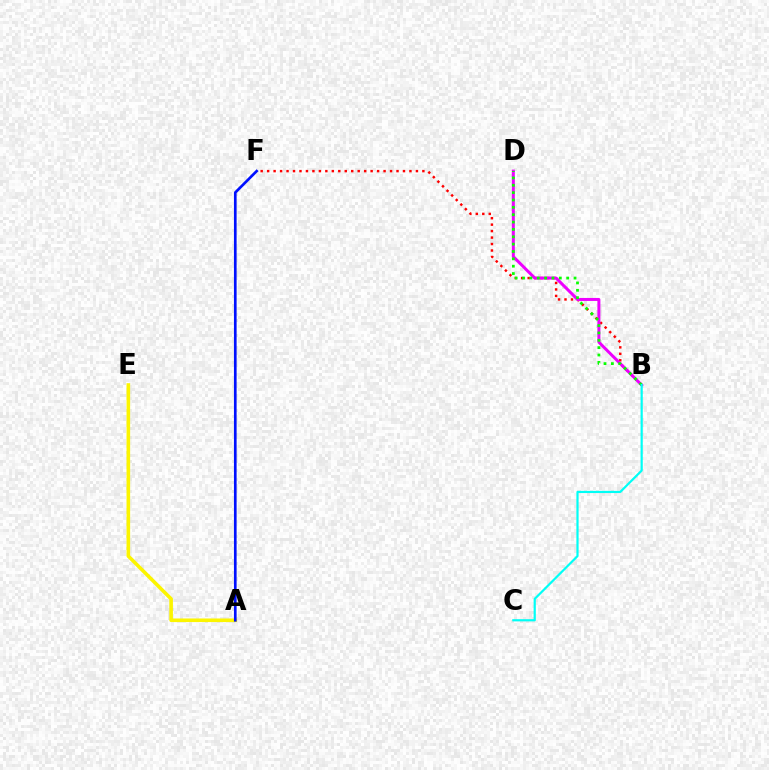{('B', 'F'): [{'color': '#ff0000', 'line_style': 'dotted', 'thickness': 1.76}], ('B', 'D'): [{'color': '#ee00ff', 'line_style': 'solid', 'thickness': 2.16}, {'color': '#08ff00', 'line_style': 'dotted', 'thickness': 2.0}], ('A', 'E'): [{'color': '#fcf500', 'line_style': 'solid', 'thickness': 2.6}], ('B', 'C'): [{'color': '#00fff6', 'line_style': 'solid', 'thickness': 1.59}], ('A', 'F'): [{'color': '#0010ff', 'line_style': 'solid', 'thickness': 1.92}]}